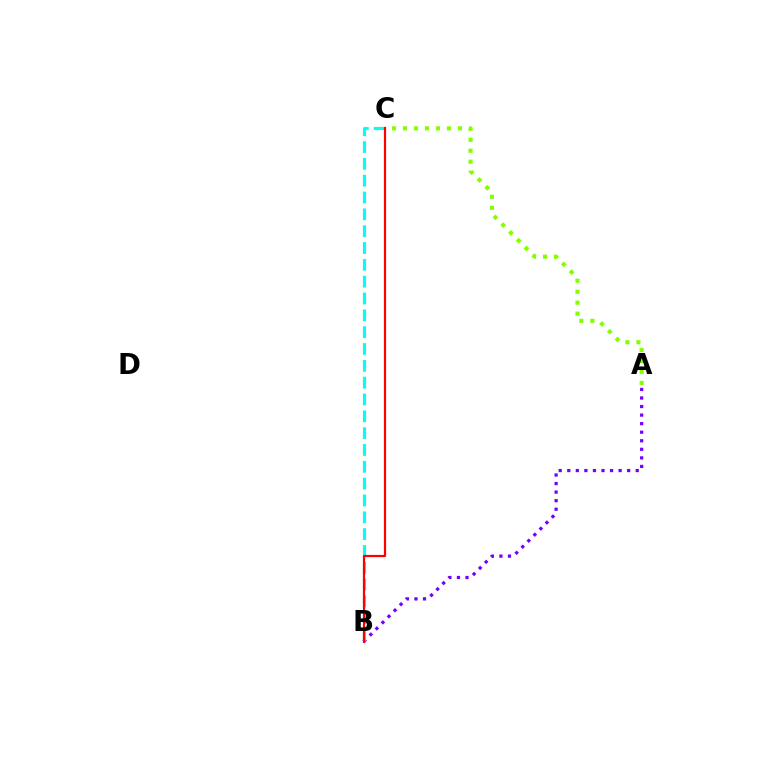{('A', 'B'): [{'color': '#7200ff', 'line_style': 'dotted', 'thickness': 2.32}], ('A', 'C'): [{'color': '#84ff00', 'line_style': 'dotted', 'thickness': 2.99}], ('B', 'C'): [{'color': '#00fff6', 'line_style': 'dashed', 'thickness': 2.29}, {'color': '#ff0000', 'line_style': 'solid', 'thickness': 1.59}]}